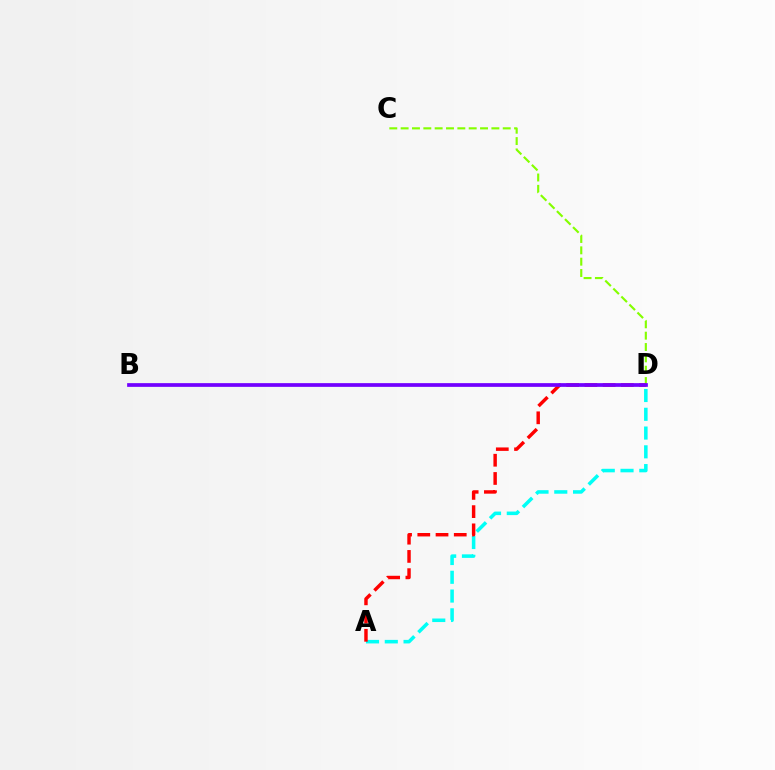{('A', 'D'): [{'color': '#00fff6', 'line_style': 'dashed', 'thickness': 2.55}, {'color': '#ff0000', 'line_style': 'dashed', 'thickness': 2.48}], ('C', 'D'): [{'color': '#84ff00', 'line_style': 'dashed', 'thickness': 1.54}], ('B', 'D'): [{'color': '#7200ff', 'line_style': 'solid', 'thickness': 2.68}]}